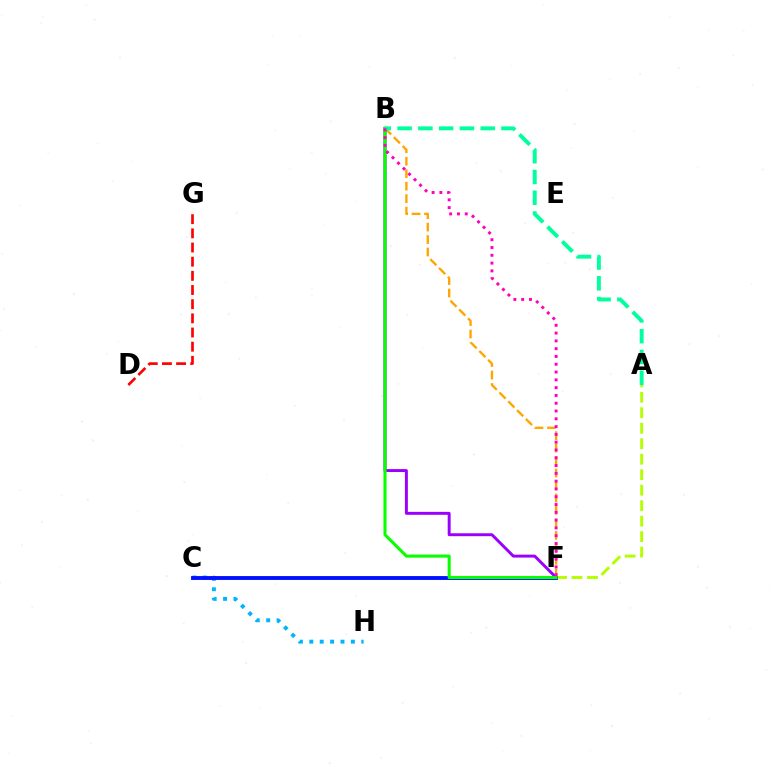{('B', 'F'): [{'color': '#ffa500', 'line_style': 'dashed', 'thickness': 1.69}, {'color': '#9b00ff', 'line_style': 'solid', 'thickness': 2.12}, {'color': '#08ff00', 'line_style': 'solid', 'thickness': 2.21}, {'color': '#ff00bd', 'line_style': 'dotted', 'thickness': 2.12}], ('C', 'H'): [{'color': '#00b5ff', 'line_style': 'dotted', 'thickness': 2.82}], ('A', 'F'): [{'color': '#b3ff00', 'line_style': 'dashed', 'thickness': 2.1}], ('D', 'G'): [{'color': '#ff0000', 'line_style': 'dashed', 'thickness': 1.92}], ('C', 'F'): [{'color': '#0010ff', 'line_style': 'solid', 'thickness': 2.78}], ('A', 'B'): [{'color': '#00ff9d', 'line_style': 'dashed', 'thickness': 2.82}]}